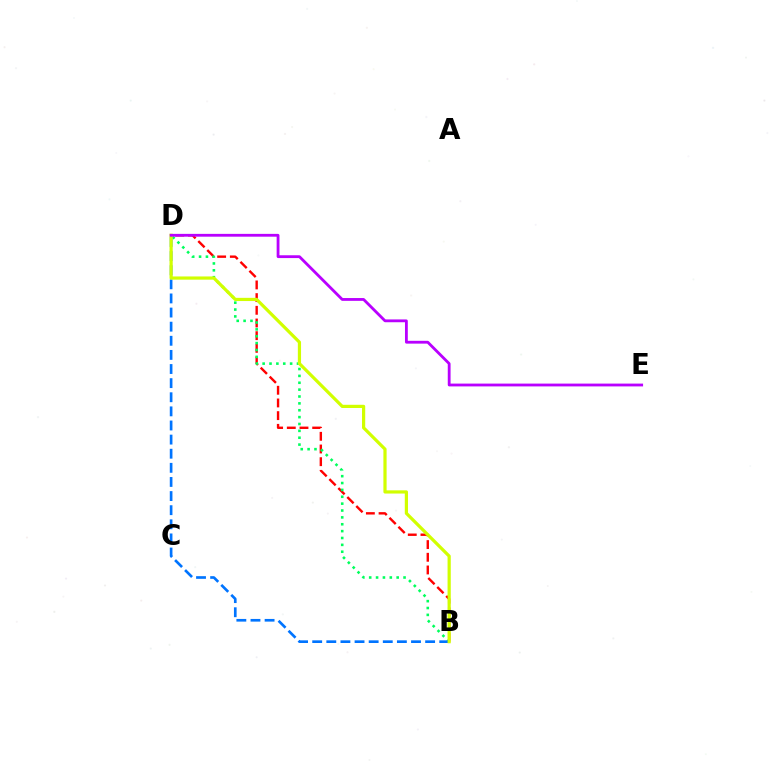{('B', 'D'): [{'color': '#ff0000', 'line_style': 'dashed', 'thickness': 1.72}, {'color': '#00ff5c', 'line_style': 'dotted', 'thickness': 1.87}, {'color': '#0074ff', 'line_style': 'dashed', 'thickness': 1.92}, {'color': '#d1ff00', 'line_style': 'solid', 'thickness': 2.31}], ('D', 'E'): [{'color': '#b900ff', 'line_style': 'solid', 'thickness': 2.02}]}